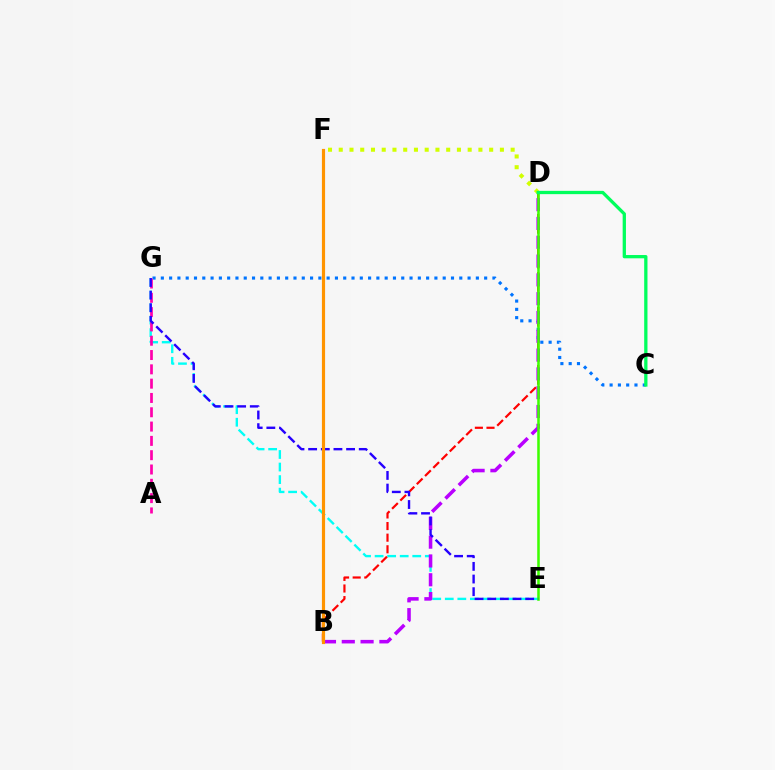{('E', 'G'): [{'color': '#00fff6', 'line_style': 'dashed', 'thickness': 1.7}, {'color': '#2500ff', 'line_style': 'dashed', 'thickness': 1.72}], ('B', 'D'): [{'color': '#ff0000', 'line_style': 'dashed', 'thickness': 1.58}, {'color': '#b900ff', 'line_style': 'dashed', 'thickness': 2.55}], ('C', 'G'): [{'color': '#0074ff', 'line_style': 'dotted', 'thickness': 2.25}], ('D', 'E'): [{'color': '#3dff00', 'line_style': 'solid', 'thickness': 1.83}], ('A', 'G'): [{'color': '#ff00ac', 'line_style': 'dashed', 'thickness': 1.94}], ('D', 'F'): [{'color': '#d1ff00', 'line_style': 'dotted', 'thickness': 2.92}], ('B', 'F'): [{'color': '#ff9400', 'line_style': 'solid', 'thickness': 2.28}], ('C', 'D'): [{'color': '#00ff5c', 'line_style': 'solid', 'thickness': 2.37}]}